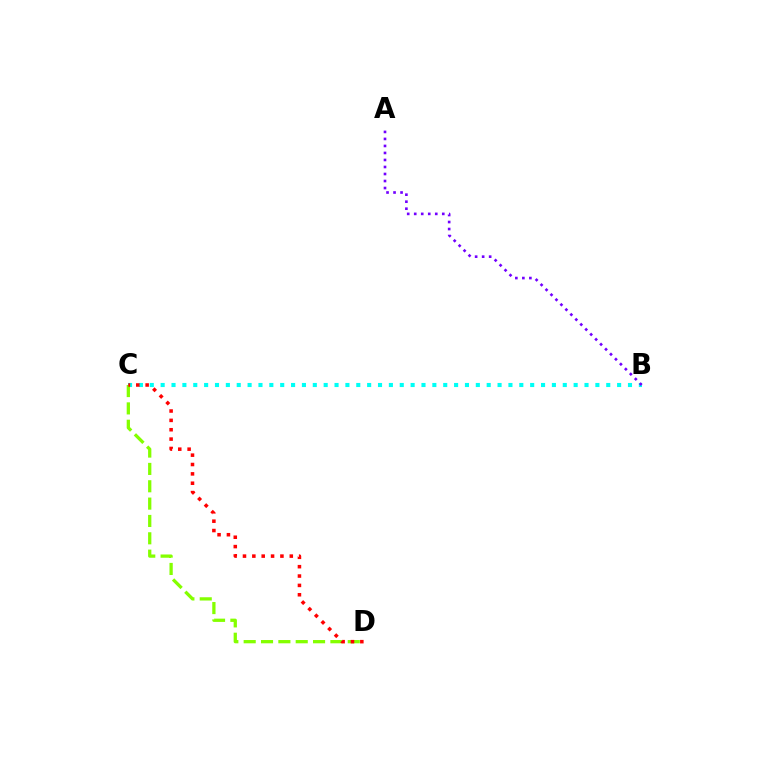{('B', 'C'): [{'color': '#00fff6', 'line_style': 'dotted', 'thickness': 2.95}], ('C', 'D'): [{'color': '#84ff00', 'line_style': 'dashed', 'thickness': 2.36}, {'color': '#ff0000', 'line_style': 'dotted', 'thickness': 2.54}], ('A', 'B'): [{'color': '#7200ff', 'line_style': 'dotted', 'thickness': 1.91}]}